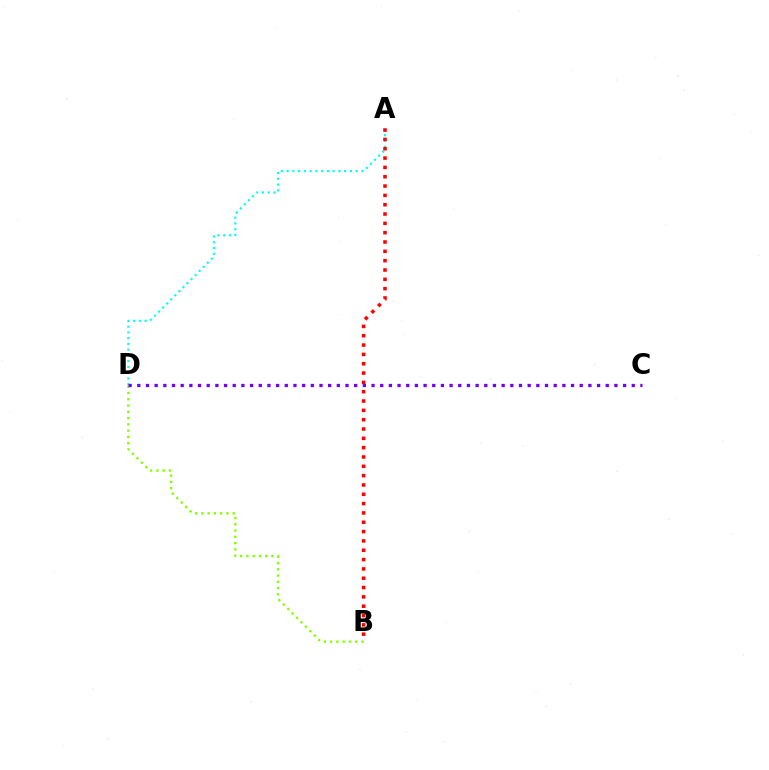{('A', 'D'): [{'color': '#00fff6', 'line_style': 'dotted', 'thickness': 1.56}], ('A', 'B'): [{'color': '#ff0000', 'line_style': 'dotted', 'thickness': 2.53}], ('B', 'D'): [{'color': '#84ff00', 'line_style': 'dotted', 'thickness': 1.7}], ('C', 'D'): [{'color': '#7200ff', 'line_style': 'dotted', 'thickness': 2.36}]}